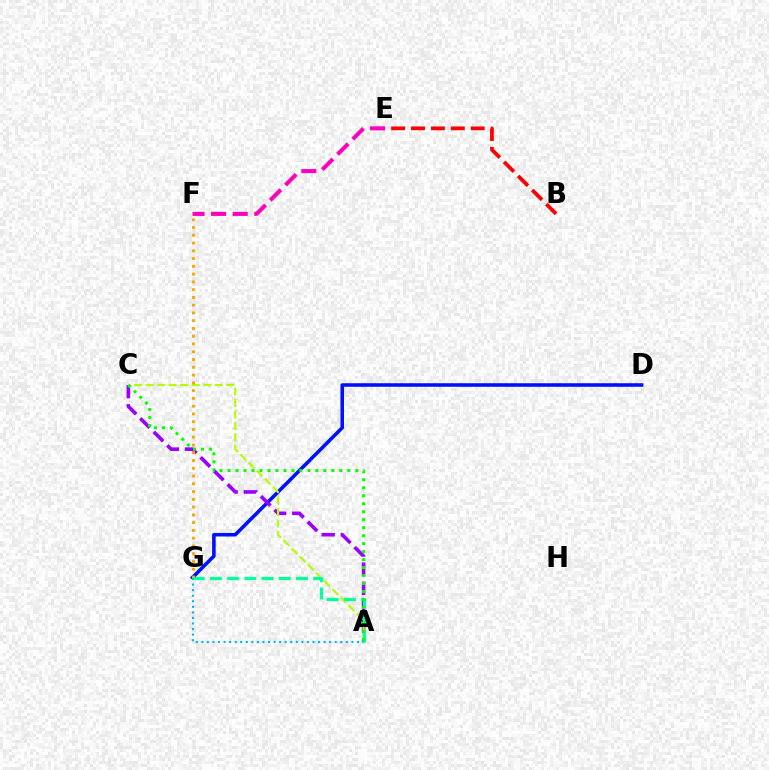{('D', 'G'): [{'color': '#0010ff', 'line_style': 'solid', 'thickness': 2.56}], ('A', 'C'): [{'color': '#9b00ff', 'line_style': 'dashed', 'thickness': 2.6}, {'color': '#b3ff00', 'line_style': 'dashed', 'thickness': 1.56}, {'color': '#08ff00', 'line_style': 'dotted', 'thickness': 2.17}], ('E', 'F'): [{'color': '#ff00bd', 'line_style': 'dashed', 'thickness': 2.93}], ('F', 'G'): [{'color': '#ffa500', 'line_style': 'dotted', 'thickness': 2.11}], ('A', 'G'): [{'color': '#00b5ff', 'line_style': 'dotted', 'thickness': 1.51}, {'color': '#00ff9d', 'line_style': 'dashed', 'thickness': 2.34}], ('B', 'E'): [{'color': '#ff0000', 'line_style': 'dashed', 'thickness': 2.7}]}